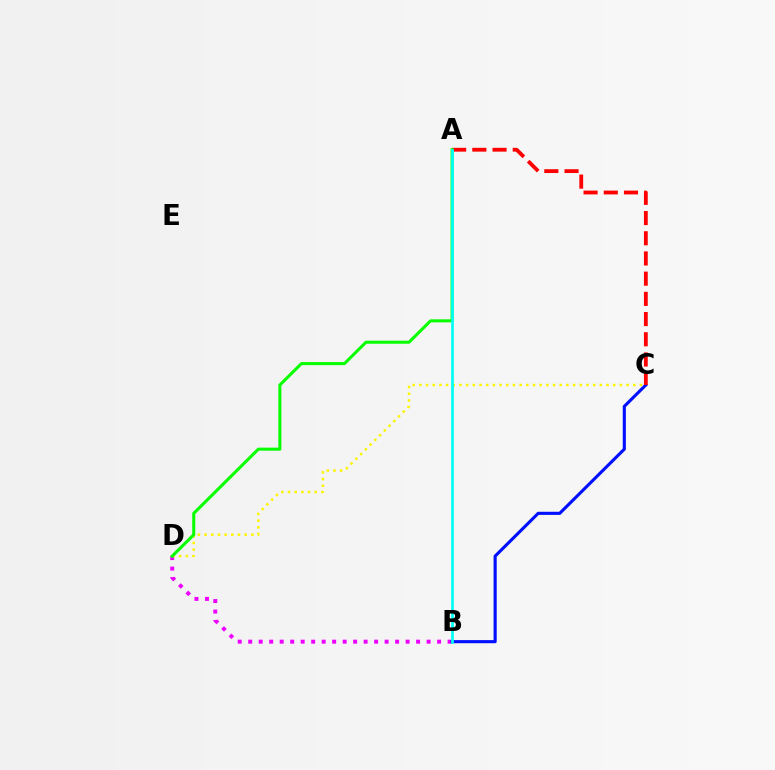{('B', 'D'): [{'color': '#ee00ff', 'line_style': 'dotted', 'thickness': 2.85}], ('B', 'C'): [{'color': '#0010ff', 'line_style': 'solid', 'thickness': 2.25}], ('C', 'D'): [{'color': '#fcf500', 'line_style': 'dotted', 'thickness': 1.82}], ('A', 'C'): [{'color': '#ff0000', 'line_style': 'dashed', 'thickness': 2.74}], ('A', 'D'): [{'color': '#08ff00', 'line_style': 'solid', 'thickness': 2.2}], ('A', 'B'): [{'color': '#00fff6', 'line_style': 'solid', 'thickness': 1.96}]}